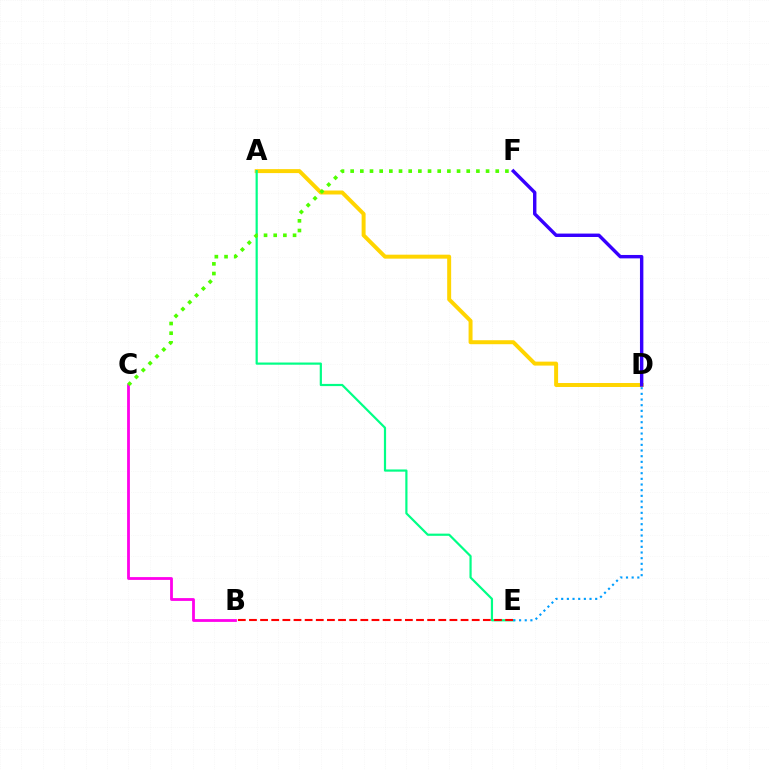{('A', 'D'): [{'color': '#ffd500', 'line_style': 'solid', 'thickness': 2.86}], ('D', 'F'): [{'color': '#3700ff', 'line_style': 'solid', 'thickness': 2.45}], ('A', 'E'): [{'color': '#00ff86', 'line_style': 'solid', 'thickness': 1.58}], ('D', 'E'): [{'color': '#009eff', 'line_style': 'dotted', 'thickness': 1.54}], ('B', 'C'): [{'color': '#ff00ed', 'line_style': 'solid', 'thickness': 2.01}], ('C', 'F'): [{'color': '#4fff00', 'line_style': 'dotted', 'thickness': 2.63}], ('B', 'E'): [{'color': '#ff0000', 'line_style': 'dashed', 'thickness': 1.51}]}